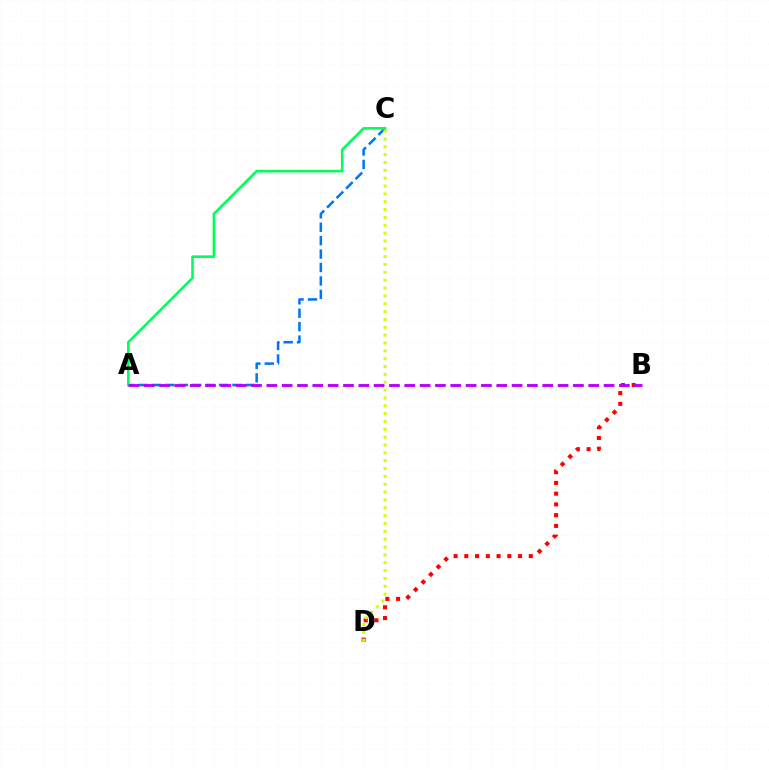{('B', 'D'): [{'color': '#ff0000', 'line_style': 'dotted', 'thickness': 2.92}], ('A', 'C'): [{'color': '#0074ff', 'line_style': 'dashed', 'thickness': 1.82}, {'color': '#00ff5c', 'line_style': 'solid', 'thickness': 1.89}], ('C', 'D'): [{'color': '#d1ff00', 'line_style': 'dotted', 'thickness': 2.13}], ('A', 'B'): [{'color': '#b900ff', 'line_style': 'dashed', 'thickness': 2.08}]}